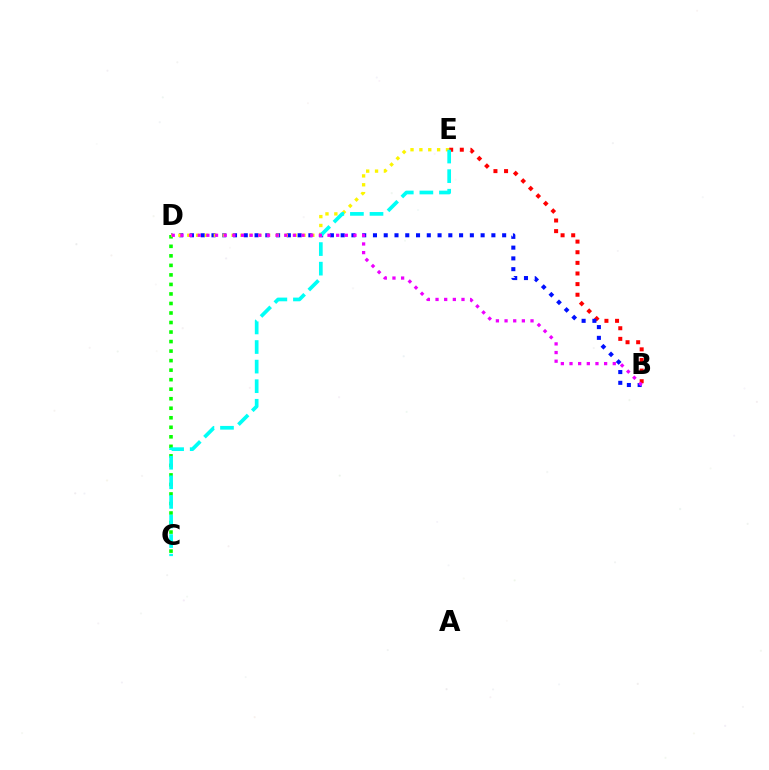{('B', 'E'): [{'color': '#ff0000', 'line_style': 'dotted', 'thickness': 2.89}], ('B', 'D'): [{'color': '#0010ff', 'line_style': 'dotted', 'thickness': 2.93}, {'color': '#ee00ff', 'line_style': 'dotted', 'thickness': 2.35}], ('C', 'D'): [{'color': '#08ff00', 'line_style': 'dotted', 'thickness': 2.59}], ('D', 'E'): [{'color': '#fcf500', 'line_style': 'dotted', 'thickness': 2.41}], ('C', 'E'): [{'color': '#00fff6', 'line_style': 'dashed', 'thickness': 2.66}]}